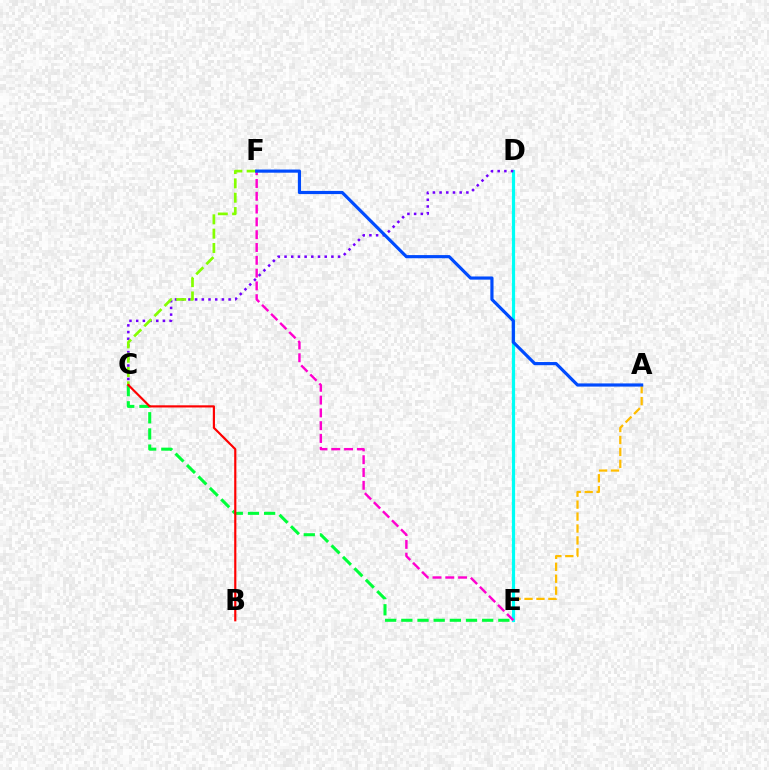{('A', 'E'): [{'color': '#ffbd00', 'line_style': 'dashed', 'thickness': 1.62}], ('D', 'E'): [{'color': '#00fff6', 'line_style': 'solid', 'thickness': 2.31}], ('E', 'F'): [{'color': '#ff00cf', 'line_style': 'dashed', 'thickness': 1.74}], ('C', 'D'): [{'color': '#7200ff', 'line_style': 'dotted', 'thickness': 1.82}], ('C', 'F'): [{'color': '#84ff00', 'line_style': 'dashed', 'thickness': 1.95}], ('C', 'E'): [{'color': '#00ff39', 'line_style': 'dashed', 'thickness': 2.2}], ('B', 'C'): [{'color': '#ff0000', 'line_style': 'solid', 'thickness': 1.56}], ('A', 'F'): [{'color': '#004bff', 'line_style': 'solid', 'thickness': 2.28}]}